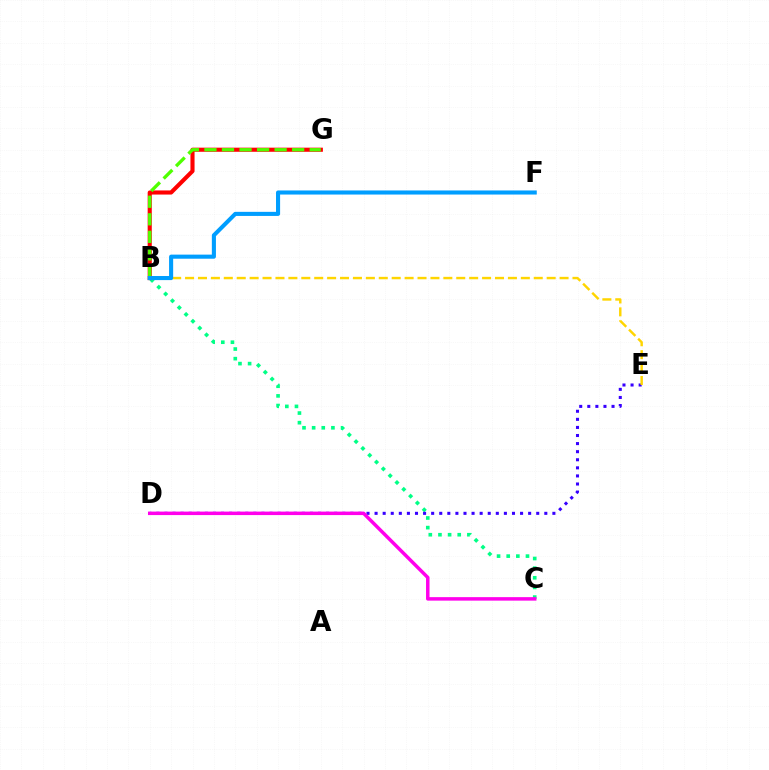{('B', 'C'): [{'color': '#00ff86', 'line_style': 'dotted', 'thickness': 2.62}], ('D', 'E'): [{'color': '#3700ff', 'line_style': 'dotted', 'thickness': 2.2}], ('B', 'G'): [{'color': '#ff0000', 'line_style': 'solid', 'thickness': 2.96}, {'color': '#4fff00', 'line_style': 'dashed', 'thickness': 2.38}], ('B', 'E'): [{'color': '#ffd500', 'line_style': 'dashed', 'thickness': 1.75}], ('C', 'D'): [{'color': '#ff00ed', 'line_style': 'solid', 'thickness': 2.51}], ('B', 'F'): [{'color': '#009eff', 'line_style': 'solid', 'thickness': 2.94}]}